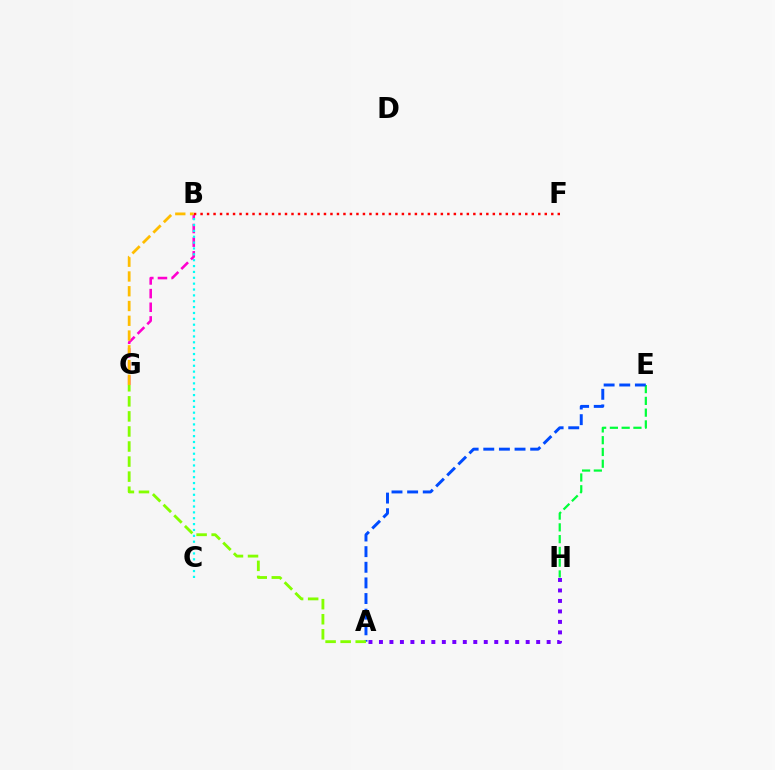{('E', 'H'): [{'color': '#00ff39', 'line_style': 'dashed', 'thickness': 1.6}], ('B', 'G'): [{'color': '#ff00cf', 'line_style': 'dashed', 'thickness': 1.86}, {'color': '#ffbd00', 'line_style': 'dashed', 'thickness': 2.01}], ('A', 'E'): [{'color': '#004bff', 'line_style': 'dashed', 'thickness': 2.12}], ('A', 'H'): [{'color': '#7200ff', 'line_style': 'dotted', 'thickness': 2.85}], ('B', 'C'): [{'color': '#00fff6', 'line_style': 'dotted', 'thickness': 1.59}], ('B', 'F'): [{'color': '#ff0000', 'line_style': 'dotted', 'thickness': 1.76}], ('A', 'G'): [{'color': '#84ff00', 'line_style': 'dashed', 'thickness': 2.05}]}